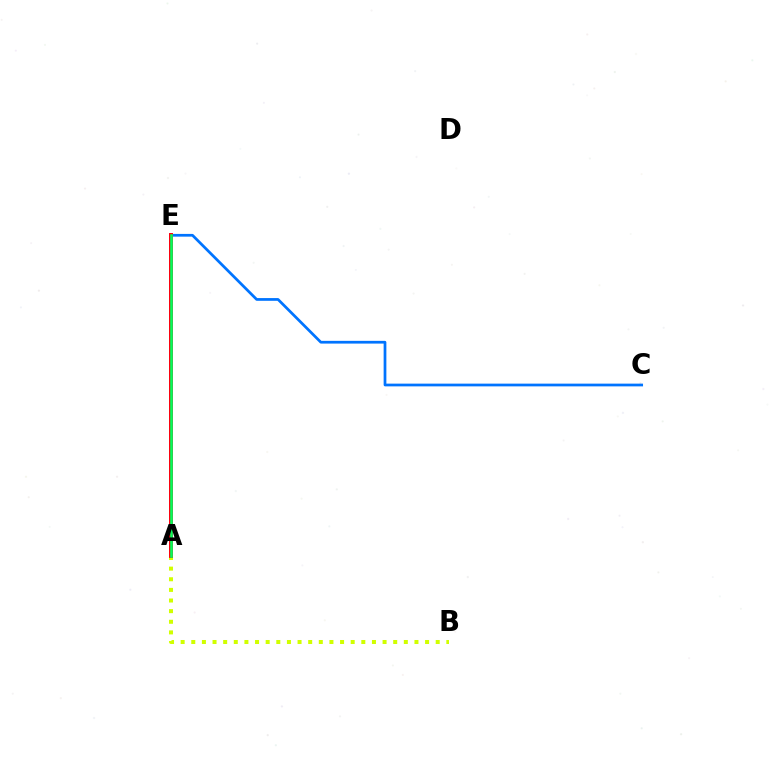{('C', 'E'): [{'color': '#0074ff', 'line_style': 'solid', 'thickness': 1.97}], ('A', 'E'): [{'color': '#b900ff', 'line_style': 'solid', 'thickness': 2.67}, {'color': '#ff0000', 'line_style': 'solid', 'thickness': 2.78}, {'color': '#00ff5c', 'line_style': 'solid', 'thickness': 1.89}], ('A', 'B'): [{'color': '#d1ff00', 'line_style': 'dotted', 'thickness': 2.89}]}